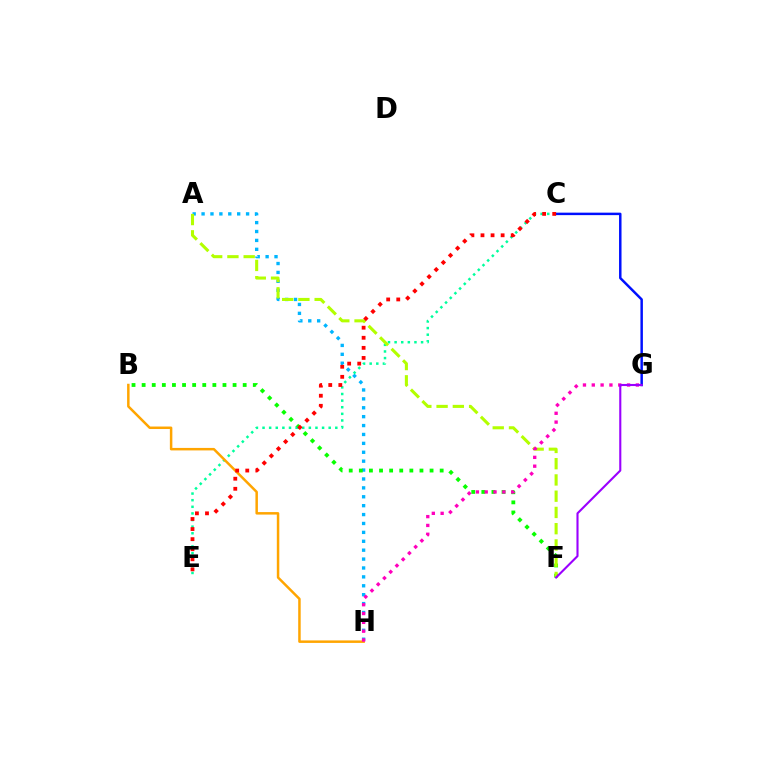{('A', 'H'): [{'color': '#00b5ff', 'line_style': 'dotted', 'thickness': 2.42}], ('B', 'F'): [{'color': '#08ff00', 'line_style': 'dotted', 'thickness': 2.75}], ('C', 'E'): [{'color': '#00ff9d', 'line_style': 'dotted', 'thickness': 1.8}, {'color': '#ff0000', 'line_style': 'dotted', 'thickness': 2.74}], ('A', 'F'): [{'color': '#b3ff00', 'line_style': 'dashed', 'thickness': 2.21}], ('B', 'H'): [{'color': '#ffa500', 'line_style': 'solid', 'thickness': 1.79}], ('C', 'G'): [{'color': '#0010ff', 'line_style': 'solid', 'thickness': 1.78}], ('G', 'H'): [{'color': '#ff00bd', 'line_style': 'dotted', 'thickness': 2.4}], ('F', 'G'): [{'color': '#9b00ff', 'line_style': 'solid', 'thickness': 1.52}]}